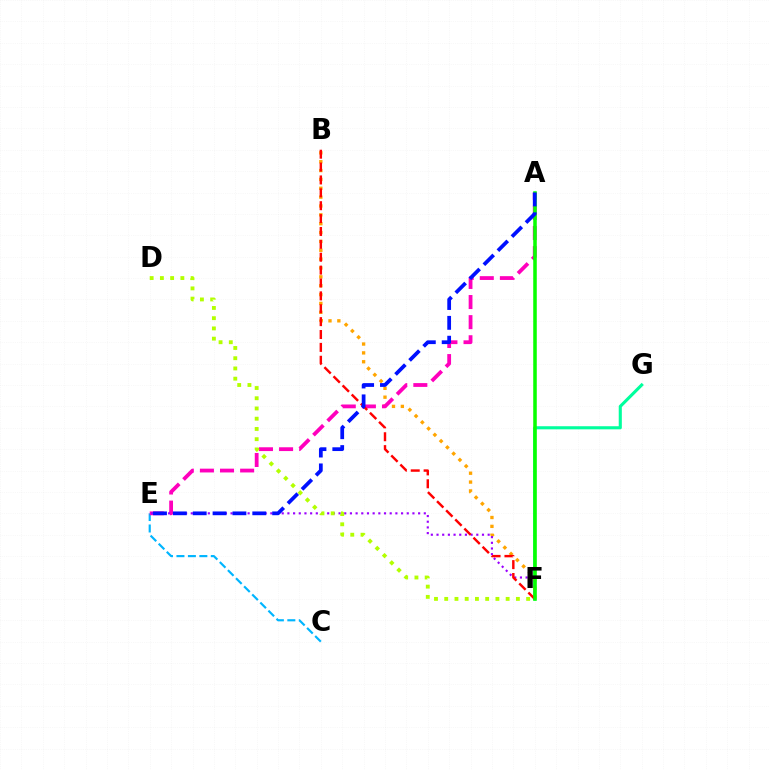{('F', 'G'): [{'color': '#00ff9d', 'line_style': 'solid', 'thickness': 2.23}], ('B', 'F'): [{'color': '#ffa500', 'line_style': 'dotted', 'thickness': 2.41}, {'color': '#ff0000', 'line_style': 'dashed', 'thickness': 1.75}], ('C', 'E'): [{'color': '#00b5ff', 'line_style': 'dashed', 'thickness': 1.56}], ('A', 'E'): [{'color': '#ff00bd', 'line_style': 'dashed', 'thickness': 2.73}, {'color': '#0010ff', 'line_style': 'dashed', 'thickness': 2.7}], ('E', 'F'): [{'color': '#9b00ff', 'line_style': 'dotted', 'thickness': 1.54}], ('A', 'F'): [{'color': '#08ff00', 'line_style': 'solid', 'thickness': 2.55}], ('D', 'F'): [{'color': '#b3ff00', 'line_style': 'dotted', 'thickness': 2.78}]}